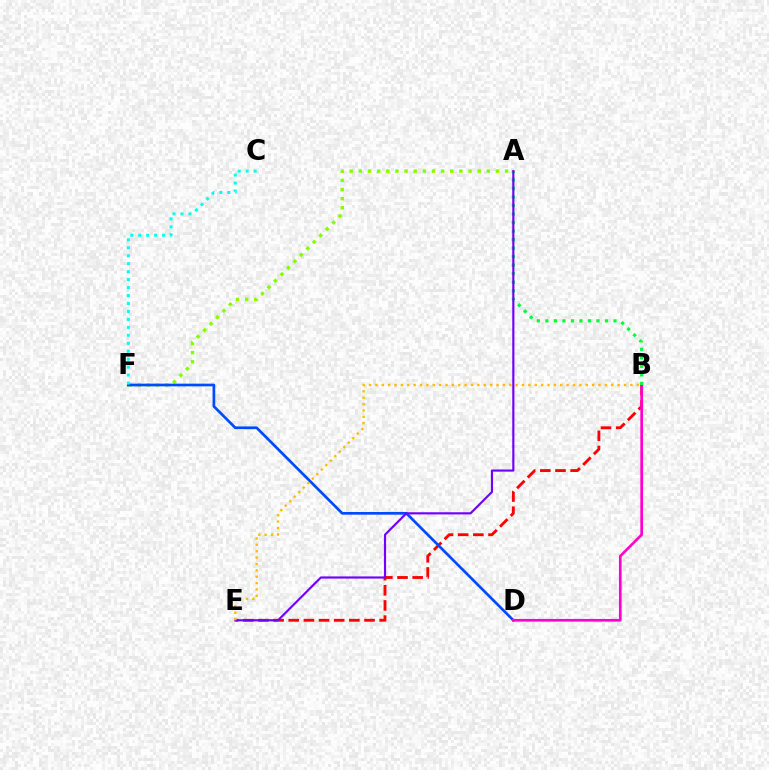{('A', 'F'): [{'color': '#84ff00', 'line_style': 'dotted', 'thickness': 2.48}], ('B', 'E'): [{'color': '#ff0000', 'line_style': 'dashed', 'thickness': 2.06}, {'color': '#ffbd00', 'line_style': 'dotted', 'thickness': 1.73}], ('D', 'F'): [{'color': '#004bff', 'line_style': 'solid', 'thickness': 1.94}], ('B', 'D'): [{'color': '#ff00cf', 'line_style': 'solid', 'thickness': 1.93}], ('C', 'F'): [{'color': '#00fff6', 'line_style': 'dotted', 'thickness': 2.16}], ('A', 'B'): [{'color': '#00ff39', 'line_style': 'dotted', 'thickness': 2.31}], ('A', 'E'): [{'color': '#7200ff', 'line_style': 'solid', 'thickness': 1.56}]}